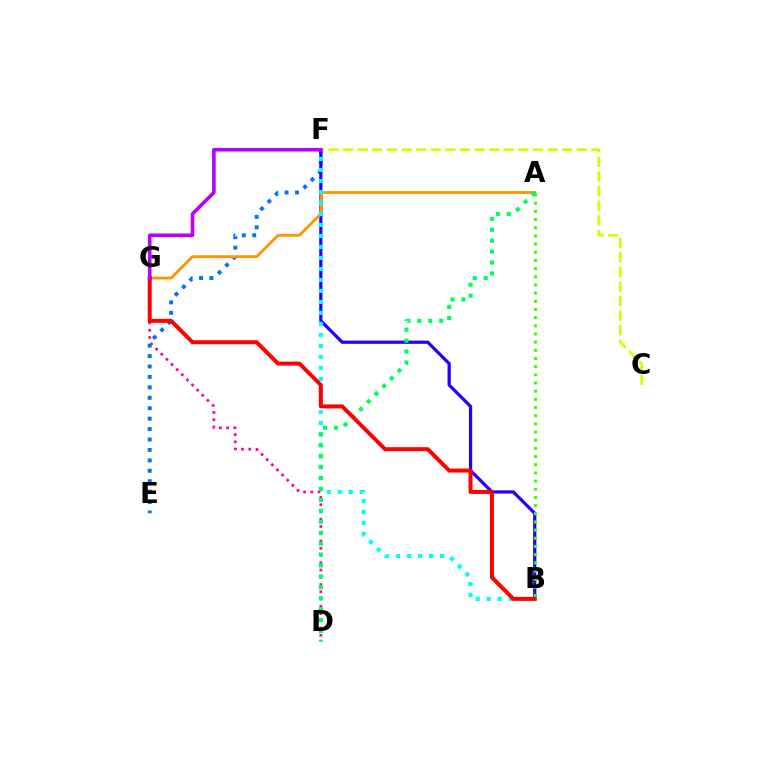{('D', 'G'): [{'color': '#ff00ac', 'line_style': 'dotted', 'thickness': 1.97}], ('E', 'F'): [{'color': '#0074ff', 'line_style': 'dotted', 'thickness': 2.83}], ('B', 'F'): [{'color': '#2500ff', 'line_style': 'solid', 'thickness': 2.33}, {'color': '#00fff6', 'line_style': 'dotted', 'thickness': 2.99}], ('A', 'G'): [{'color': '#ff9400', 'line_style': 'solid', 'thickness': 2.03}], ('C', 'F'): [{'color': '#d1ff00', 'line_style': 'dashed', 'thickness': 1.98}], ('A', 'B'): [{'color': '#3dff00', 'line_style': 'dotted', 'thickness': 2.22}], ('A', 'D'): [{'color': '#00ff5c', 'line_style': 'dotted', 'thickness': 2.96}], ('B', 'G'): [{'color': '#ff0000', 'line_style': 'solid', 'thickness': 2.86}], ('F', 'G'): [{'color': '#b900ff', 'line_style': 'solid', 'thickness': 2.58}]}